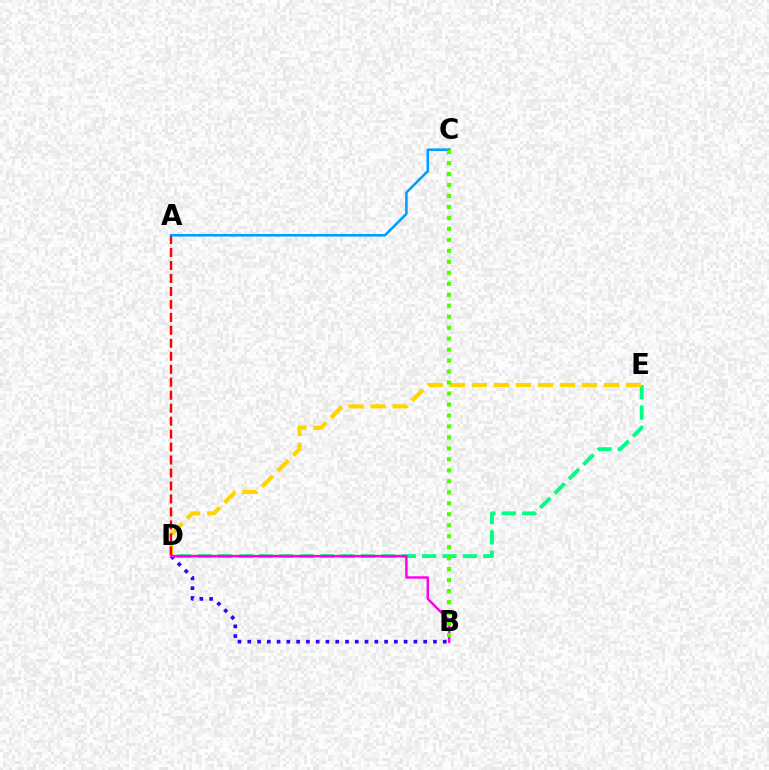{('D', 'E'): [{'color': '#00ff86', 'line_style': 'dashed', 'thickness': 2.77}, {'color': '#ffd500', 'line_style': 'dashed', 'thickness': 2.99}], ('A', 'D'): [{'color': '#ff0000', 'line_style': 'dashed', 'thickness': 1.76}], ('B', 'D'): [{'color': '#3700ff', 'line_style': 'dotted', 'thickness': 2.66}, {'color': '#ff00ed', 'line_style': 'solid', 'thickness': 1.77}], ('A', 'C'): [{'color': '#009eff', 'line_style': 'solid', 'thickness': 1.84}], ('B', 'C'): [{'color': '#4fff00', 'line_style': 'dotted', 'thickness': 2.98}]}